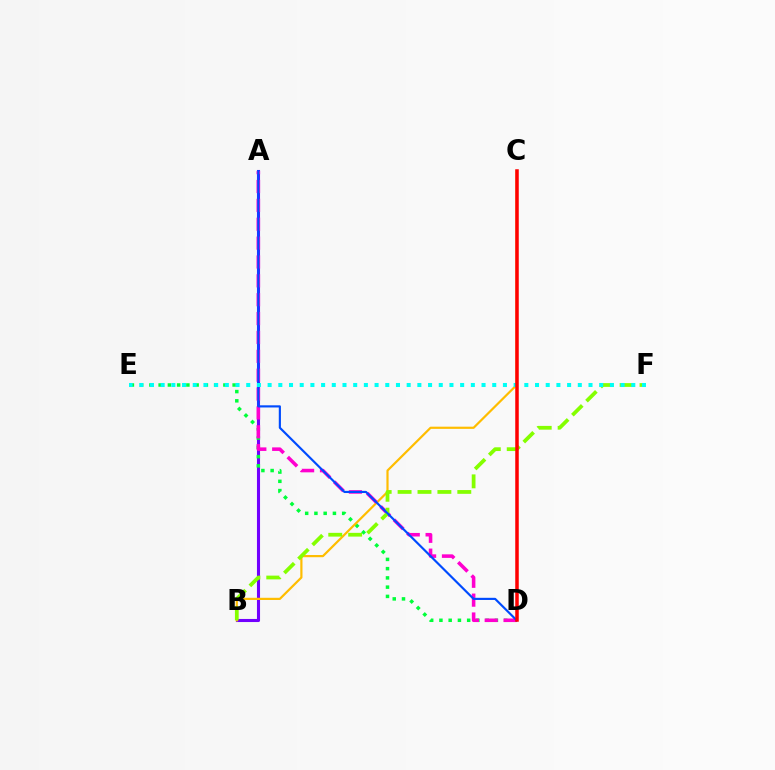{('A', 'B'): [{'color': '#7200ff', 'line_style': 'solid', 'thickness': 2.22}], ('D', 'E'): [{'color': '#00ff39', 'line_style': 'dotted', 'thickness': 2.51}], ('B', 'C'): [{'color': '#ffbd00', 'line_style': 'solid', 'thickness': 1.58}], ('A', 'D'): [{'color': '#ff00cf', 'line_style': 'dashed', 'thickness': 2.56}, {'color': '#004bff', 'line_style': 'solid', 'thickness': 1.55}], ('B', 'F'): [{'color': '#84ff00', 'line_style': 'dashed', 'thickness': 2.7}], ('E', 'F'): [{'color': '#00fff6', 'line_style': 'dotted', 'thickness': 2.91}], ('C', 'D'): [{'color': '#ff0000', 'line_style': 'solid', 'thickness': 2.53}]}